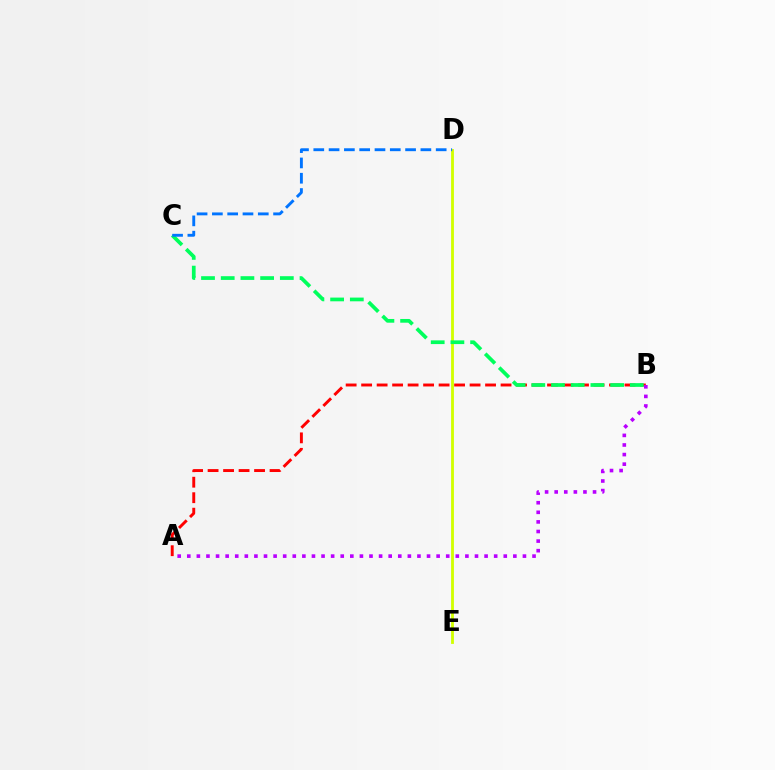{('A', 'B'): [{'color': '#ff0000', 'line_style': 'dashed', 'thickness': 2.1}, {'color': '#b900ff', 'line_style': 'dotted', 'thickness': 2.61}], ('D', 'E'): [{'color': '#d1ff00', 'line_style': 'solid', 'thickness': 2.03}], ('B', 'C'): [{'color': '#00ff5c', 'line_style': 'dashed', 'thickness': 2.68}], ('C', 'D'): [{'color': '#0074ff', 'line_style': 'dashed', 'thickness': 2.08}]}